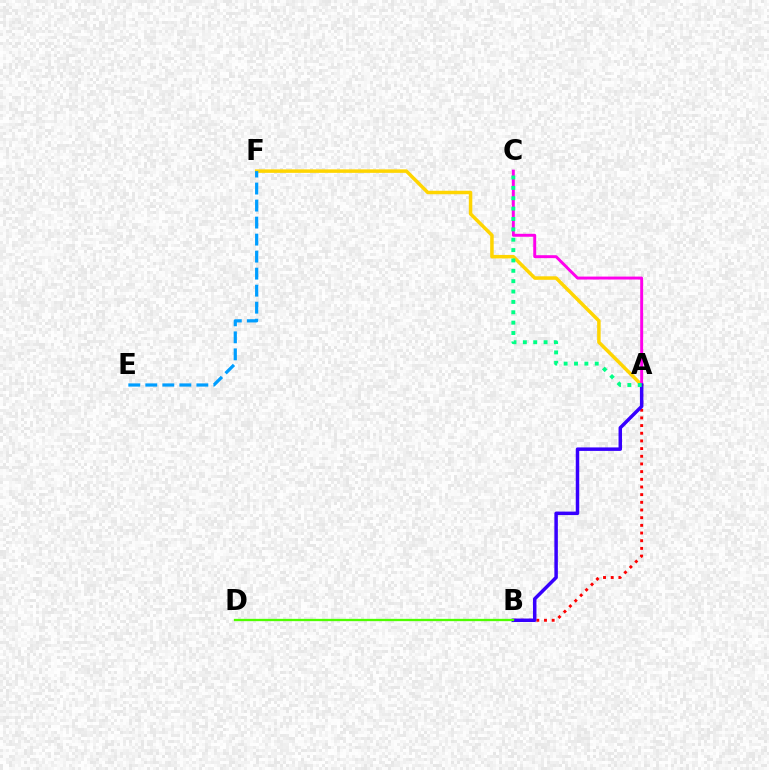{('A', 'B'): [{'color': '#ff0000', 'line_style': 'dotted', 'thickness': 2.09}, {'color': '#3700ff', 'line_style': 'solid', 'thickness': 2.51}], ('A', 'F'): [{'color': '#ffd500', 'line_style': 'solid', 'thickness': 2.51}], ('E', 'F'): [{'color': '#009eff', 'line_style': 'dashed', 'thickness': 2.31}], ('A', 'C'): [{'color': '#ff00ed', 'line_style': 'solid', 'thickness': 2.11}, {'color': '#00ff86', 'line_style': 'dotted', 'thickness': 2.82}], ('B', 'D'): [{'color': '#4fff00', 'line_style': 'solid', 'thickness': 1.66}]}